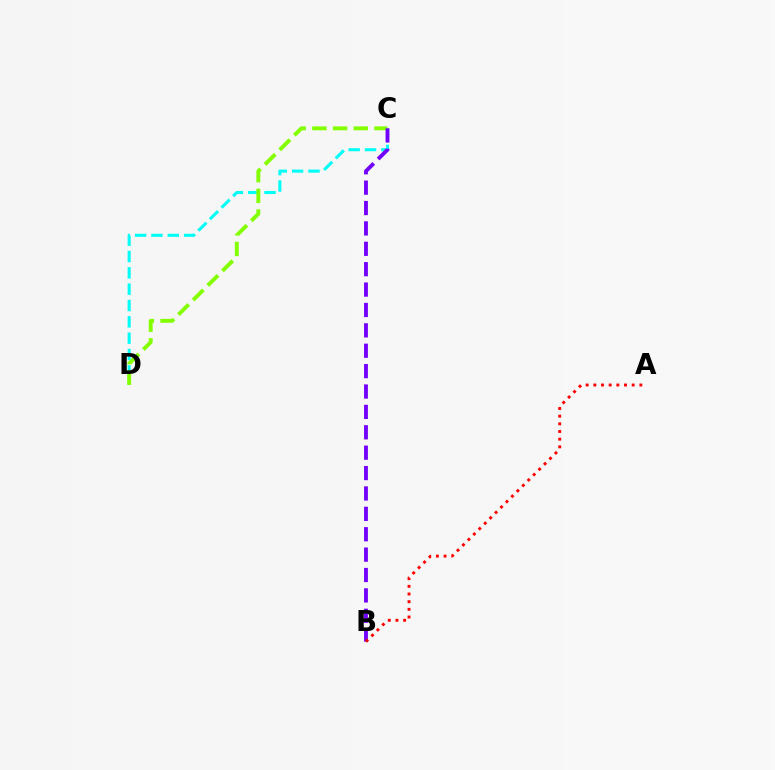{('C', 'D'): [{'color': '#00fff6', 'line_style': 'dashed', 'thickness': 2.22}, {'color': '#84ff00', 'line_style': 'dashed', 'thickness': 2.81}], ('B', 'C'): [{'color': '#7200ff', 'line_style': 'dashed', 'thickness': 2.77}], ('A', 'B'): [{'color': '#ff0000', 'line_style': 'dotted', 'thickness': 2.08}]}